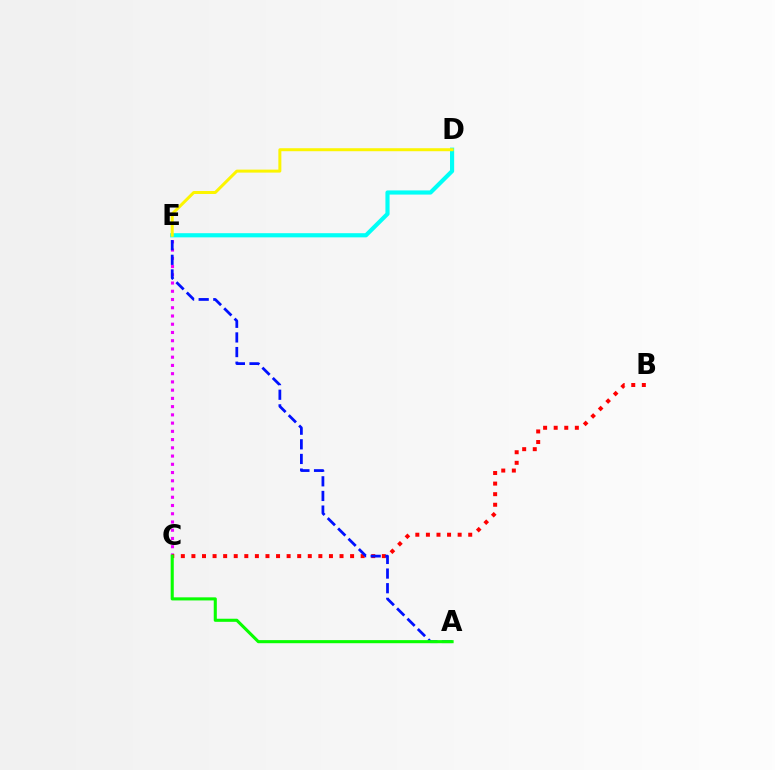{('C', 'E'): [{'color': '#ee00ff', 'line_style': 'dotted', 'thickness': 2.24}], ('B', 'C'): [{'color': '#ff0000', 'line_style': 'dotted', 'thickness': 2.87}], ('A', 'E'): [{'color': '#0010ff', 'line_style': 'dashed', 'thickness': 1.99}], ('D', 'E'): [{'color': '#00fff6', 'line_style': 'solid', 'thickness': 2.99}, {'color': '#fcf500', 'line_style': 'solid', 'thickness': 2.16}], ('A', 'C'): [{'color': '#08ff00', 'line_style': 'solid', 'thickness': 2.22}]}